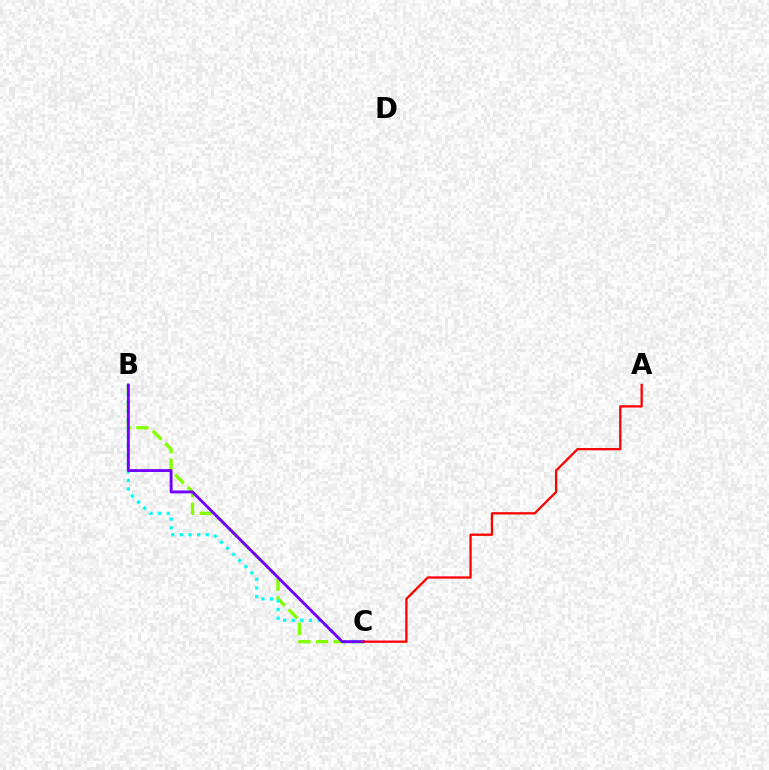{('B', 'C'): [{'color': '#84ff00', 'line_style': 'dashed', 'thickness': 2.4}, {'color': '#00fff6', 'line_style': 'dotted', 'thickness': 2.34}, {'color': '#7200ff', 'line_style': 'solid', 'thickness': 2.07}], ('A', 'C'): [{'color': '#ff0000', 'line_style': 'solid', 'thickness': 1.65}]}